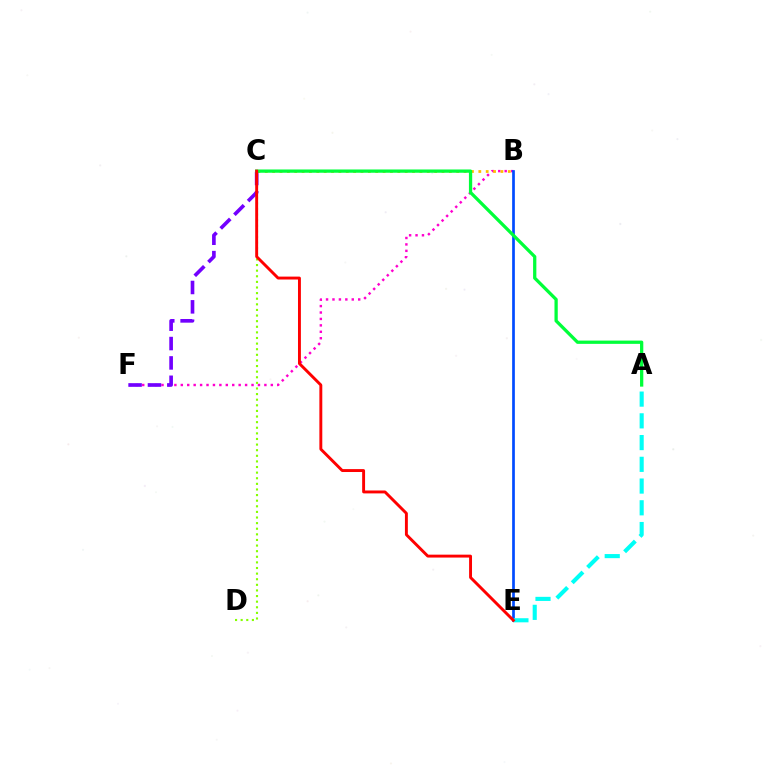{('B', 'F'): [{'color': '#ff00cf', 'line_style': 'dotted', 'thickness': 1.75}], ('C', 'D'): [{'color': '#84ff00', 'line_style': 'dotted', 'thickness': 1.52}], ('B', 'C'): [{'color': '#ffbd00', 'line_style': 'dotted', 'thickness': 2.0}], ('C', 'F'): [{'color': '#7200ff', 'line_style': 'dashed', 'thickness': 2.63}], ('B', 'E'): [{'color': '#004bff', 'line_style': 'solid', 'thickness': 1.95}], ('A', 'C'): [{'color': '#00ff39', 'line_style': 'solid', 'thickness': 2.35}], ('A', 'E'): [{'color': '#00fff6', 'line_style': 'dashed', 'thickness': 2.95}], ('C', 'E'): [{'color': '#ff0000', 'line_style': 'solid', 'thickness': 2.1}]}